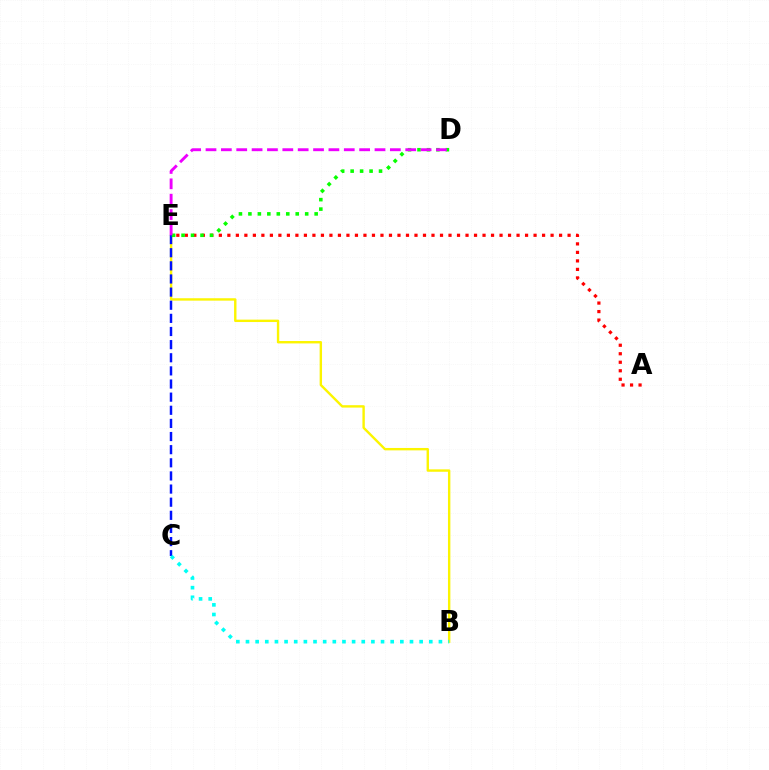{('B', 'E'): [{'color': '#fcf500', 'line_style': 'solid', 'thickness': 1.72}], ('C', 'E'): [{'color': '#0010ff', 'line_style': 'dashed', 'thickness': 1.78}], ('A', 'E'): [{'color': '#ff0000', 'line_style': 'dotted', 'thickness': 2.31}], ('B', 'C'): [{'color': '#00fff6', 'line_style': 'dotted', 'thickness': 2.62}], ('D', 'E'): [{'color': '#08ff00', 'line_style': 'dotted', 'thickness': 2.57}, {'color': '#ee00ff', 'line_style': 'dashed', 'thickness': 2.09}]}